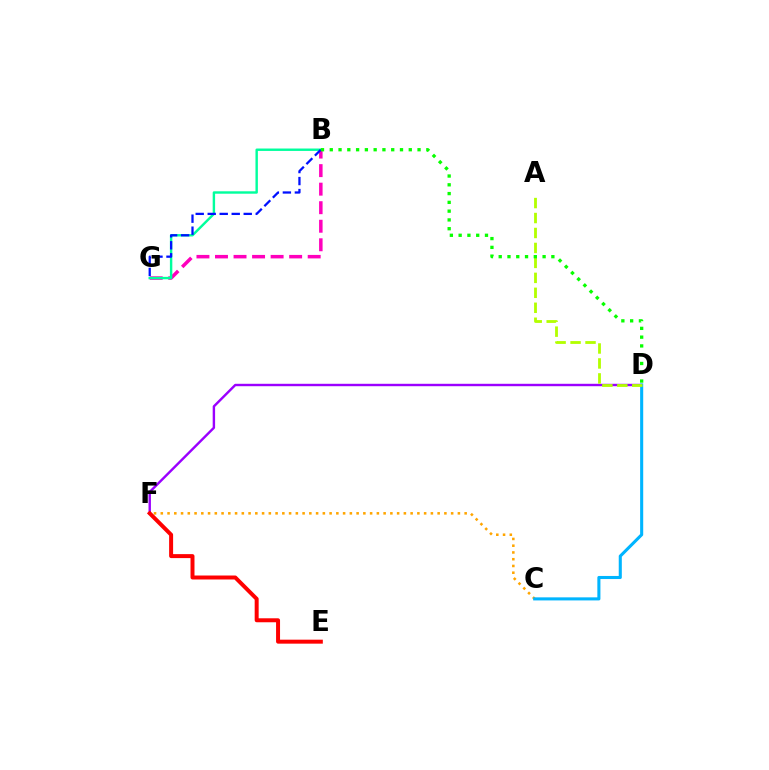{('D', 'F'): [{'color': '#9b00ff', 'line_style': 'solid', 'thickness': 1.74}], ('B', 'G'): [{'color': '#ff00bd', 'line_style': 'dashed', 'thickness': 2.52}, {'color': '#00ff9d', 'line_style': 'solid', 'thickness': 1.74}, {'color': '#0010ff', 'line_style': 'dashed', 'thickness': 1.63}], ('C', 'F'): [{'color': '#ffa500', 'line_style': 'dotted', 'thickness': 1.83}], ('C', 'D'): [{'color': '#00b5ff', 'line_style': 'solid', 'thickness': 2.22}], ('A', 'D'): [{'color': '#b3ff00', 'line_style': 'dashed', 'thickness': 2.03}], ('B', 'D'): [{'color': '#08ff00', 'line_style': 'dotted', 'thickness': 2.39}], ('E', 'F'): [{'color': '#ff0000', 'line_style': 'solid', 'thickness': 2.86}]}